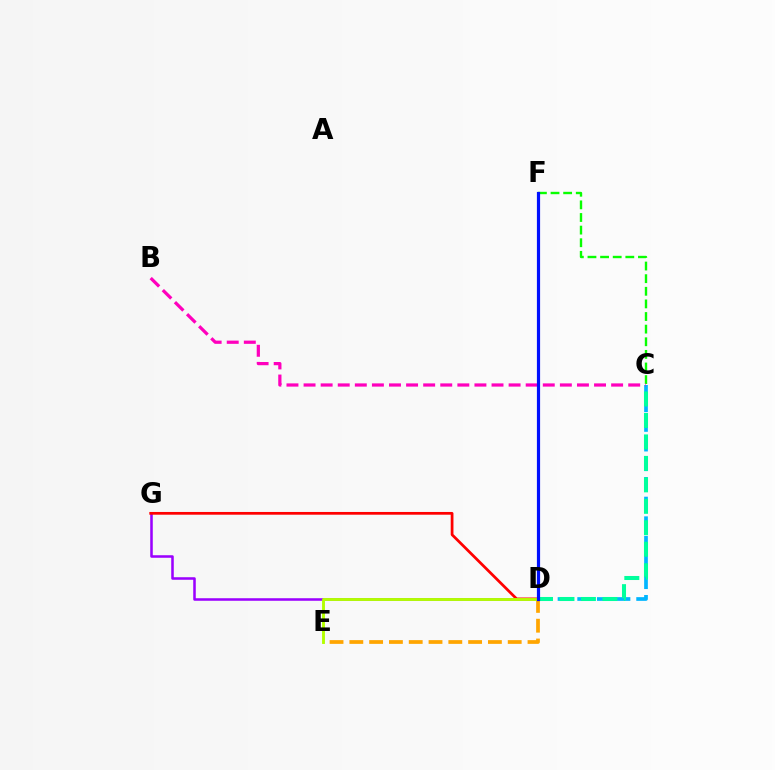{('D', 'E'): [{'color': '#ffa500', 'line_style': 'dashed', 'thickness': 2.69}, {'color': '#b3ff00', 'line_style': 'solid', 'thickness': 2.08}], ('C', 'F'): [{'color': '#08ff00', 'line_style': 'dashed', 'thickness': 1.71}], ('C', 'D'): [{'color': '#00b5ff', 'line_style': 'dashed', 'thickness': 2.67}, {'color': '#00ff9d', 'line_style': 'dashed', 'thickness': 2.92}], ('B', 'C'): [{'color': '#ff00bd', 'line_style': 'dashed', 'thickness': 2.32}], ('D', 'G'): [{'color': '#9b00ff', 'line_style': 'solid', 'thickness': 1.83}, {'color': '#ff0000', 'line_style': 'solid', 'thickness': 1.97}], ('D', 'F'): [{'color': '#0010ff', 'line_style': 'solid', 'thickness': 2.29}]}